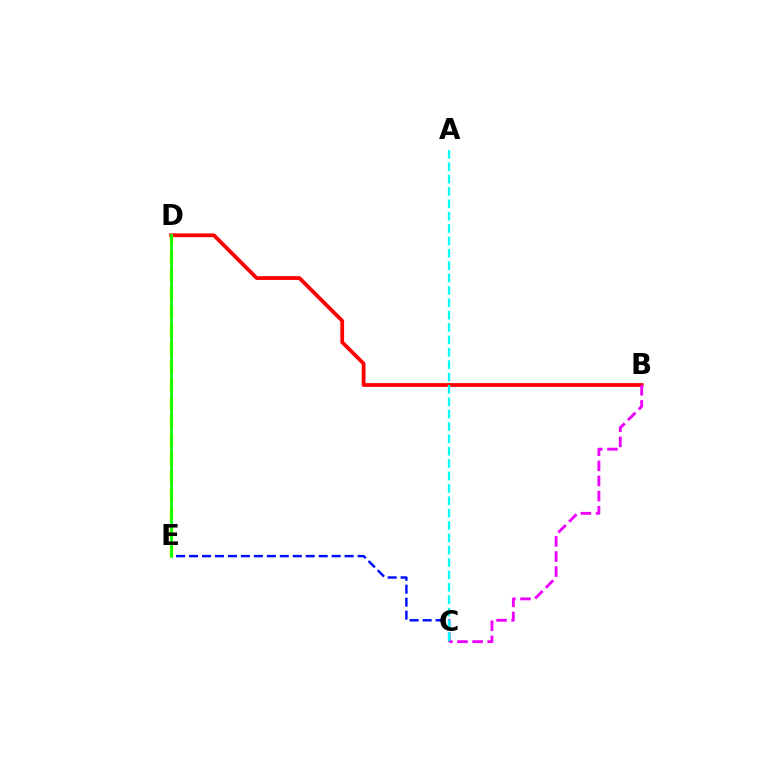{('B', 'D'): [{'color': '#ff0000', 'line_style': 'solid', 'thickness': 2.71}], ('C', 'E'): [{'color': '#0010ff', 'line_style': 'dashed', 'thickness': 1.76}], ('B', 'C'): [{'color': '#ee00ff', 'line_style': 'dashed', 'thickness': 2.05}], ('A', 'C'): [{'color': '#00fff6', 'line_style': 'dashed', 'thickness': 1.68}], ('D', 'E'): [{'color': '#fcf500', 'line_style': 'dashed', 'thickness': 2.49}, {'color': '#08ff00', 'line_style': 'solid', 'thickness': 1.98}]}